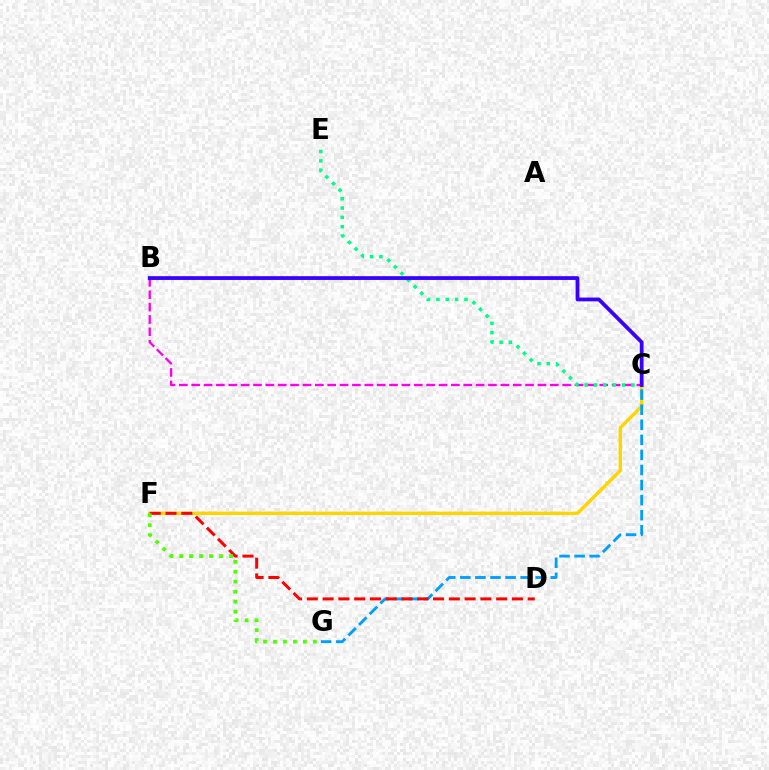{('C', 'F'): [{'color': '#ffd500', 'line_style': 'solid', 'thickness': 2.45}], ('B', 'C'): [{'color': '#ff00ed', 'line_style': 'dashed', 'thickness': 1.68}, {'color': '#3700ff', 'line_style': 'solid', 'thickness': 2.72}], ('C', 'G'): [{'color': '#009eff', 'line_style': 'dashed', 'thickness': 2.05}], ('D', 'F'): [{'color': '#ff0000', 'line_style': 'dashed', 'thickness': 2.14}], ('F', 'G'): [{'color': '#4fff00', 'line_style': 'dotted', 'thickness': 2.71}], ('C', 'E'): [{'color': '#00ff86', 'line_style': 'dotted', 'thickness': 2.54}]}